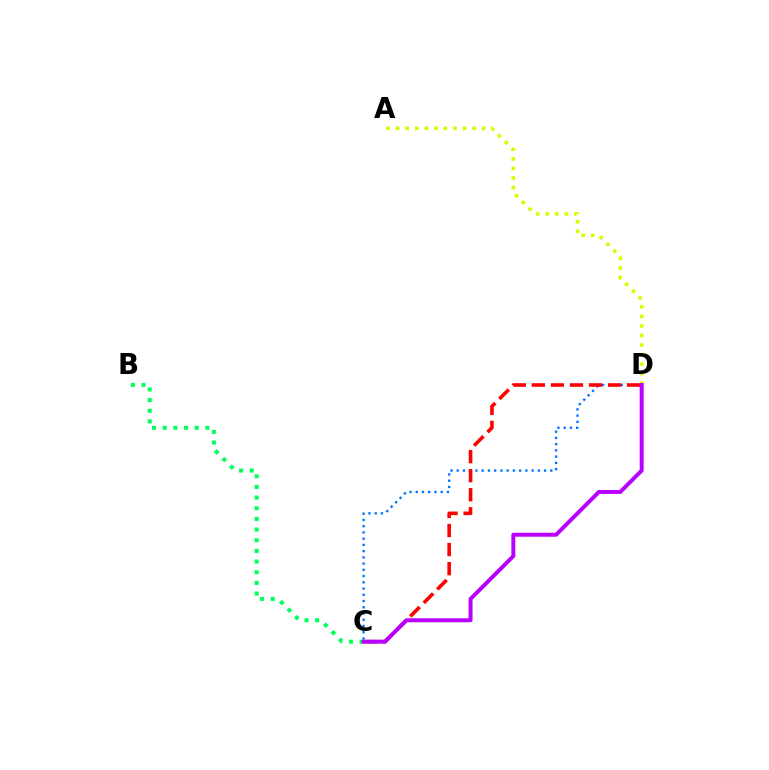{('C', 'D'): [{'color': '#0074ff', 'line_style': 'dotted', 'thickness': 1.69}, {'color': '#ff0000', 'line_style': 'dashed', 'thickness': 2.59}, {'color': '#b900ff', 'line_style': 'solid', 'thickness': 2.85}], ('A', 'D'): [{'color': '#d1ff00', 'line_style': 'dotted', 'thickness': 2.59}], ('B', 'C'): [{'color': '#00ff5c', 'line_style': 'dotted', 'thickness': 2.9}]}